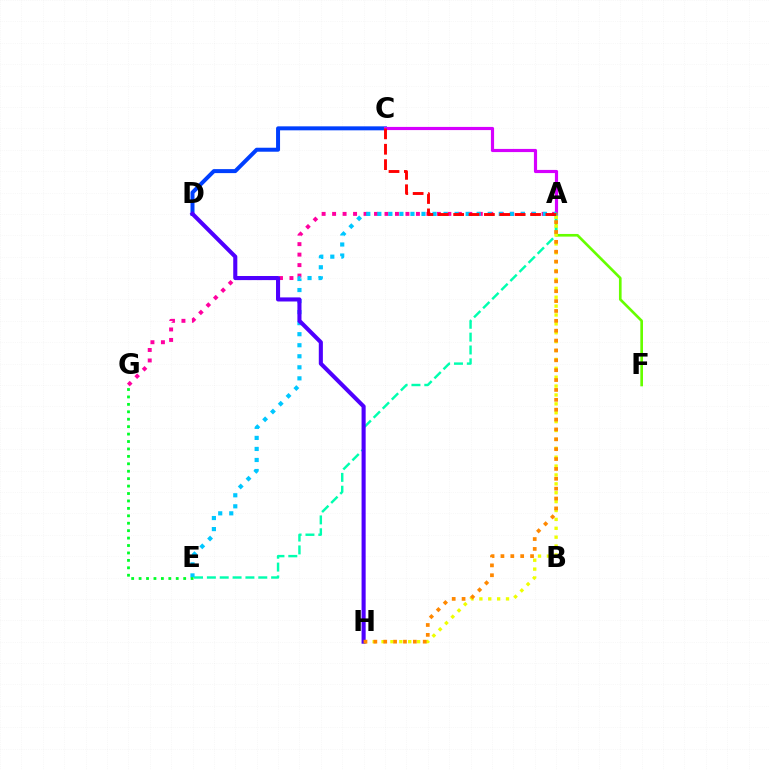{('C', 'D'): [{'color': '#003fff', 'line_style': 'solid', 'thickness': 2.87}], ('A', 'C'): [{'color': '#d600ff', 'line_style': 'solid', 'thickness': 2.28}, {'color': '#ff0000', 'line_style': 'dashed', 'thickness': 2.09}], ('A', 'F'): [{'color': '#66ff00', 'line_style': 'solid', 'thickness': 1.91}], ('A', 'E'): [{'color': '#00ffaf', 'line_style': 'dashed', 'thickness': 1.75}, {'color': '#00c7ff', 'line_style': 'dotted', 'thickness': 3.0}], ('A', 'G'): [{'color': '#ff00a0', 'line_style': 'dotted', 'thickness': 2.85}], ('A', 'H'): [{'color': '#eeff00', 'line_style': 'dotted', 'thickness': 2.41}, {'color': '#ff8800', 'line_style': 'dotted', 'thickness': 2.68}], ('E', 'G'): [{'color': '#00ff27', 'line_style': 'dotted', 'thickness': 2.02}], ('D', 'H'): [{'color': '#4f00ff', 'line_style': 'solid', 'thickness': 2.94}]}